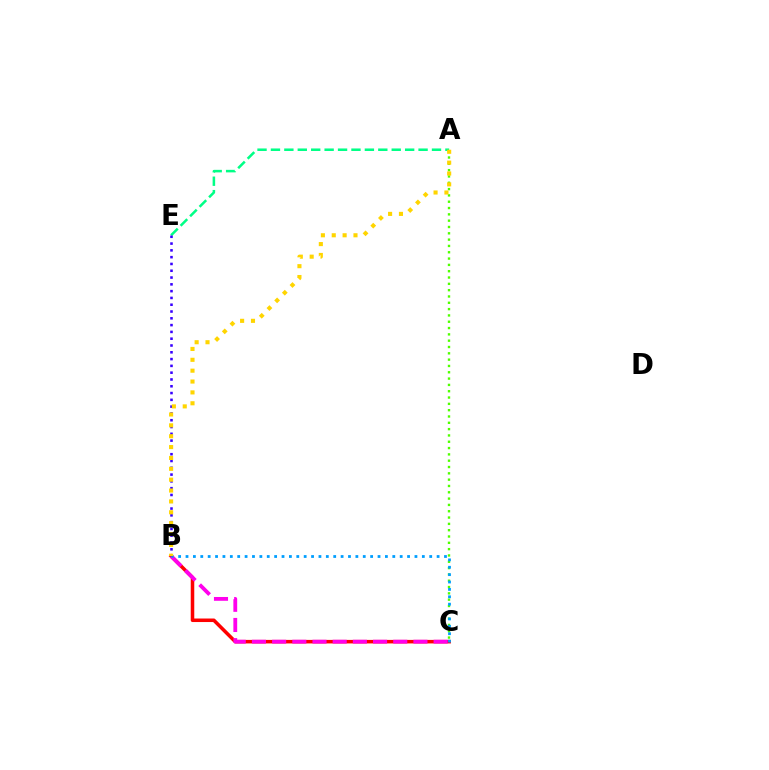{('B', 'C'): [{'color': '#ff0000', 'line_style': 'solid', 'thickness': 2.54}, {'color': '#ff00ed', 'line_style': 'dashed', 'thickness': 2.74}, {'color': '#009eff', 'line_style': 'dotted', 'thickness': 2.01}], ('A', 'C'): [{'color': '#4fff00', 'line_style': 'dotted', 'thickness': 1.72}], ('A', 'E'): [{'color': '#00ff86', 'line_style': 'dashed', 'thickness': 1.82}], ('B', 'E'): [{'color': '#3700ff', 'line_style': 'dotted', 'thickness': 1.85}], ('A', 'B'): [{'color': '#ffd500', 'line_style': 'dotted', 'thickness': 2.95}]}